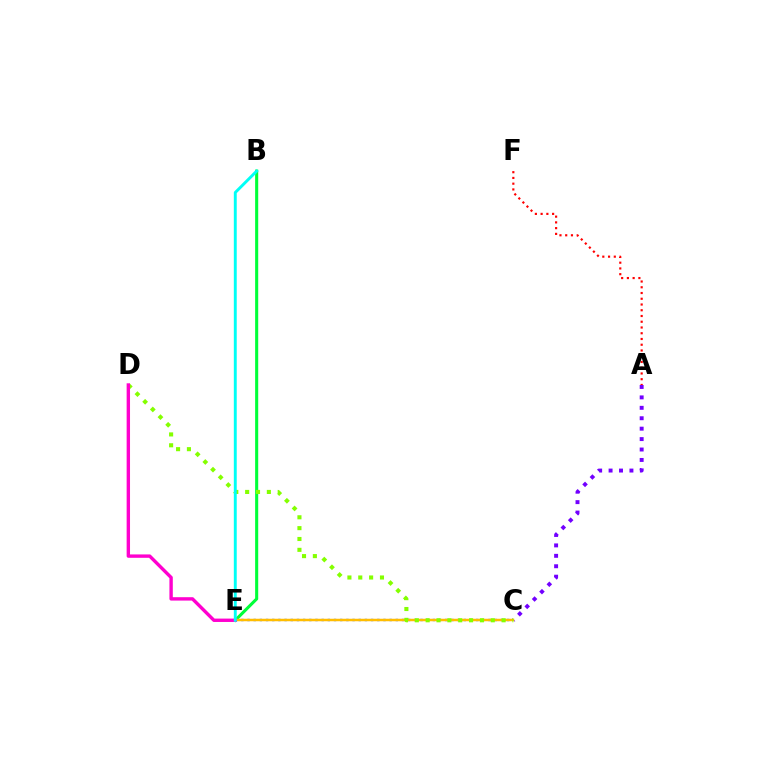{('A', 'F'): [{'color': '#ff0000', 'line_style': 'dotted', 'thickness': 1.56}], ('C', 'E'): [{'color': '#004bff', 'line_style': 'dotted', 'thickness': 1.68}, {'color': '#ffbd00', 'line_style': 'solid', 'thickness': 1.79}], ('A', 'C'): [{'color': '#7200ff', 'line_style': 'dotted', 'thickness': 2.83}], ('B', 'E'): [{'color': '#00ff39', 'line_style': 'solid', 'thickness': 2.22}, {'color': '#00fff6', 'line_style': 'solid', 'thickness': 2.1}], ('C', 'D'): [{'color': '#84ff00', 'line_style': 'dotted', 'thickness': 2.95}], ('D', 'E'): [{'color': '#ff00cf', 'line_style': 'solid', 'thickness': 2.44}]}